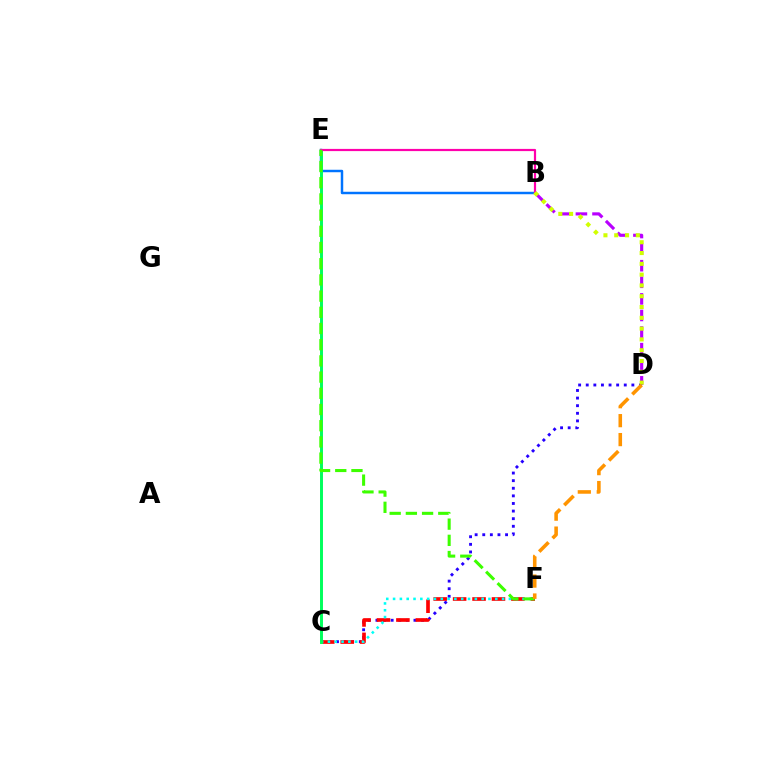{('B', 'D'): [{'color': '#b900ff', 'line_style': 'dashed', 'thickness': 2.25}, {'color': '#d1ff00', 'line_style': 'dotted', 'thickness': 2.93}], ('C', 'D'): [{'color': '#2500ff', 'line_style': 'dotted', 'thickness': 2.07}], ('C', 'F'): [{'color': '#ff0000', 'line_style': 'dashed', 'thickness': 2.64}, {'color': '#00fff6', 'line_style': 'dotted', 'thickness': 1.85}], ('B', 'E'): [{'color': '#0074ff', 'line_style': 'solid', 'thickness': 1.77}, {'color': '#ff00ac', 'line_style': 'solid', 'thickness': 1.59}], ('C', 'E'): [{'color': '#00ff5c', 'line_style': 'solid', 'thickness': 2.12}], ('E', 'F'): [{'color': '#3dff00', 'line_style': 'dashed', 'thickness': 2.2}], ('D', 'F'): [{'color': '#ff9400', 'line_style': 'dashed', 'thickness': 2.57}]}